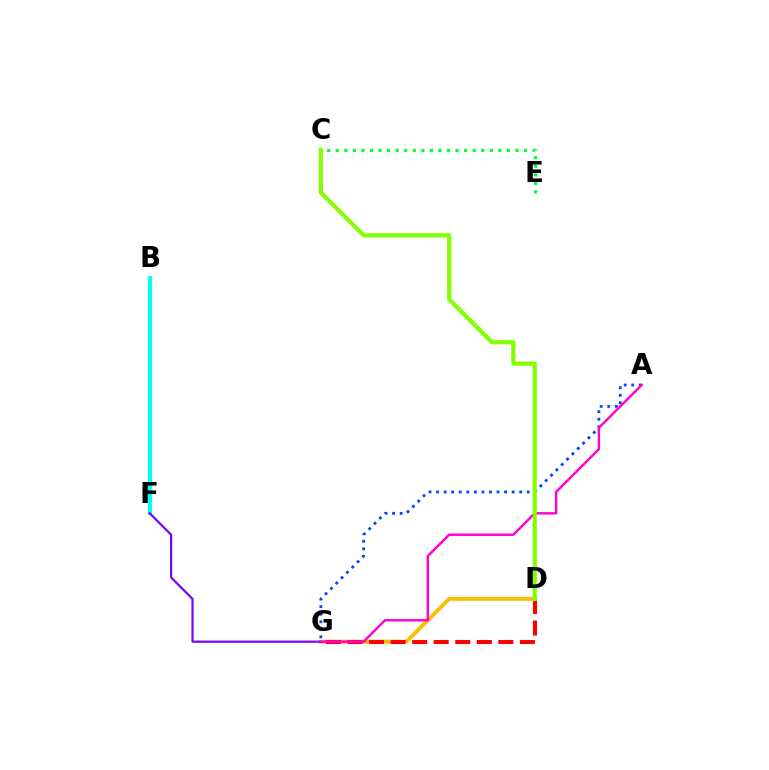{('C', 'E'): [{'color': '#00ff39', 'line_style': 'dotted', 'thickness': 2.33}], ('B', 'F'): [{'color': '#00fff6', 'line_style': 'solid', 'thickness': 2.97}], ('D', 'G'): [{'color': '#ffbd00', 'line_style': 'solid', 'thickness': 2.75}, {'color': '#ff0000', 'line_style': 'dashed', 'thickness': 2.93}], ('A', 'G'): [{'color': '#004bff', 'line_style': 'dotted', 'thickness': 2.05}, {'color': '#ff00cf', 'line_style': 'solid', 'thickness': 1.75}], ('F', 'G'): [{'color': '#7200ff', 'line_style': 'solid', 'thickness': 1.56}], ('C', 'D'): [{'color': '#84ff00', 'line_style': 'solid', 'thickness': 3.0}]}